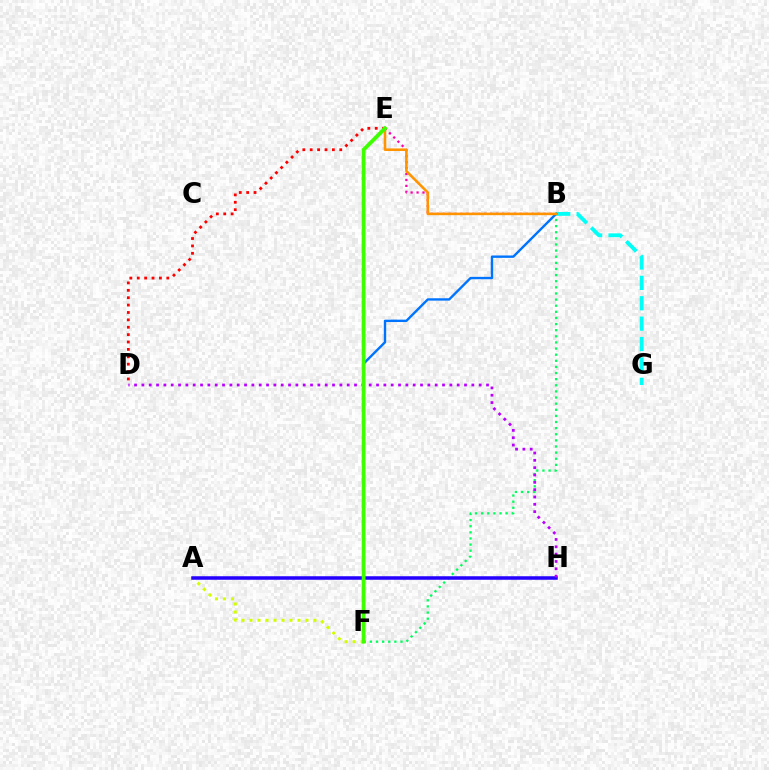{('D', 'E'): [{'color': '#ff0000', 'line_style': 'dotted', 'thickness': 2.01}], ('B', 'F'): [{'color': '#00ff5c', 'line_style': 'dotted', 'thickness': 1.66}, {'color': '#0074ff', 'line_style': 'solid', 'thickness': 1.72}], ('A', 'F'): [{'color': '#d1ff00', 'line_style': 'dotted', 'thickness': 2.17}], ('B', 'E'): [{'color': '#ff00ac', 'line_style': 'dotted', 'thickness': 1.61}, {'color': '#ff9400', 'line_style': 'solid', 'thickness': 1.85}], ('A', 'H'): [{'color': '#2500ff', 'line_style': 'solid', 'thickness': 2.53}], ('B', 'G'): [{'color': '#00fff6', 'line_style': 'dashed', 'thickness': 2.77}], ('D', 'H'): [{'color': '#b900ff', 'line_style': 'dotted', 'thickness': 1.99}], ('E', 'F'): [{'color': '#3dff00', 'line_style': 'solid', 'thickness': 2.75}]}